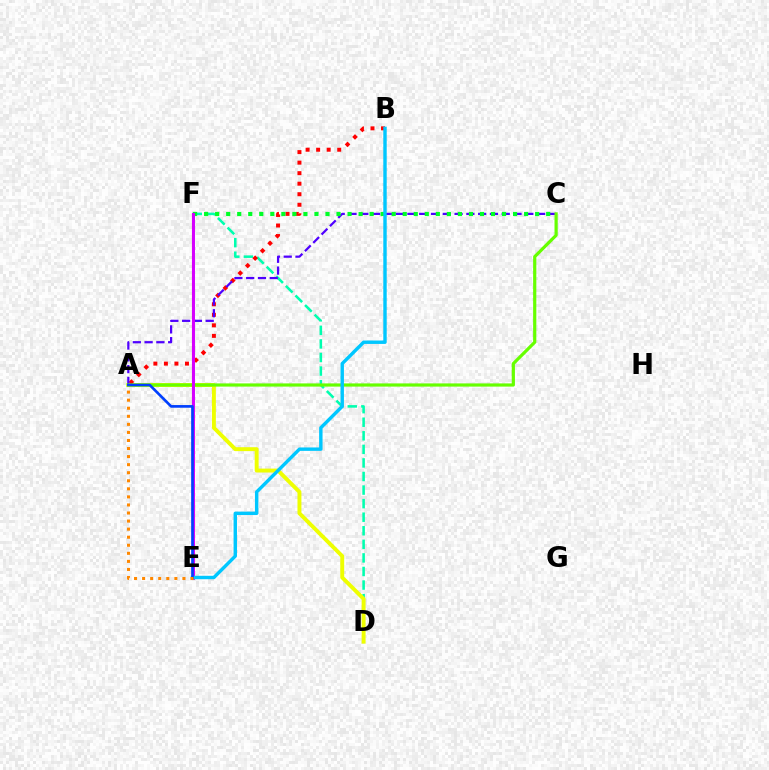{('D', 'F'): [{'color': '#00ffaf', 'line_style': 'dashed', 'thickness': 1.84}], ('A', 'D'): [{'color': '#eeff00', 'line_style': 'solid', 'thickness': 2.83}], ('A', 'B'): [{'color': '#ff0000', 'line_style': 'dotted', 'thickness': 2.86}], ('A', 'C'): [{'color': '#4f00ff', 'line_style': 'dashed', 'thickness': 1.6}, {'color': '#66ff00', 'line_style': 'solid', 'thickness': 2.3}], ('C', 'F'): [{'color': '#00ff27', 'line_style': 'dotted', 'thickness': 3.0}], ('E', 'F'): [{'color': '#ff00a0', 'line_style': 'solid', 'thickness': 1.53}, {'color': '#d600ff', 'line_style': 'solid', 'thickness': 2.13}], ('B', 'E'): [{'color': '#00c7ff', 'line_style': 'solid', 'thickness': 2.46}], ('A', 'E'): [{'color': '#003fff', 'line_style': 'solid', 'thickness': 1.91}, {'color': '#ff8800', 'line_style': 'dotted', 'thickness': 2.19}]}